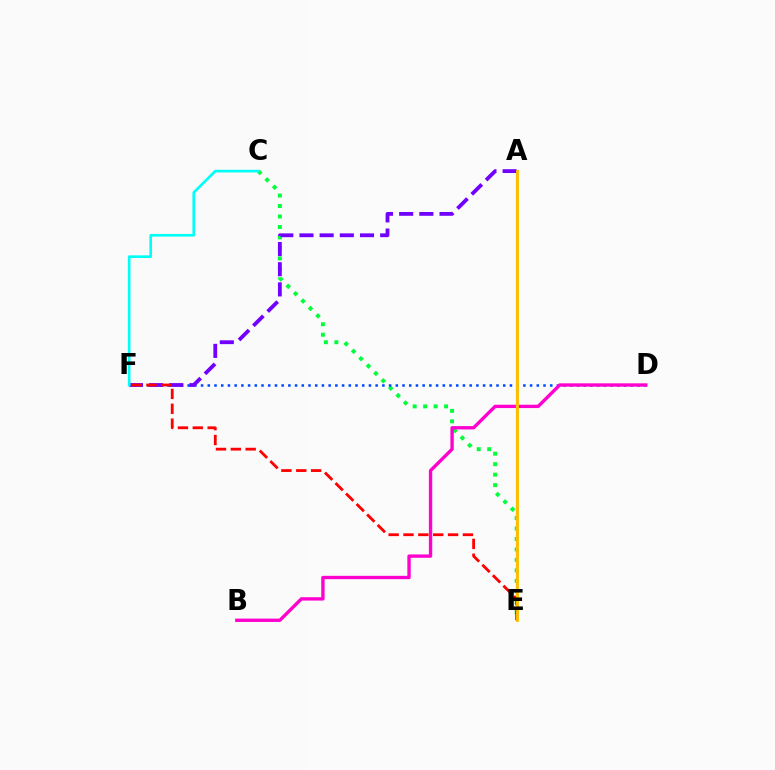{('C', 'E'): [{'color': '#00ff39', 'line_style': 'dotted', 'thickness': 2.85}], ('D', 'F'): [{'color': '#004bff', 'line_style': 'dotted', 'thickness': 1.82}], ('B', 'D'): [{'color': '#ff00cf', 'line_style': 'solid', 'thickness': 2.41}], ('A', 'E'): [{'color': '#84ff00', 'line_style': 'solid', 'thickness': 1.64}, {'color': '#ffbd00', 'line_style': 'solid', 'thickness': 2.08}], ('A', 'F'): [{'color': '#7200ff', 'line_style': 'dashed', 'thickness': 2.74}], ('C', 'F'): [{'color': '#00fff6', 'line_style': 'solid', 'thickness': 1.91}], ('E', 'F'): [{'color': '#ff0000', 'line_style': 'dashed', 'thickness': 2.02}]}